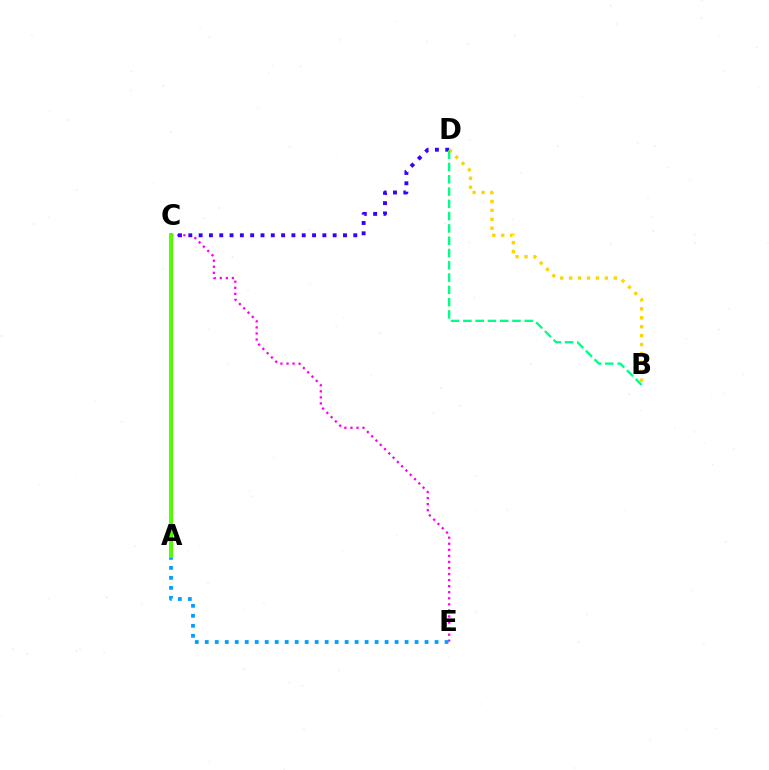{('C', 'E'): [{'color': '#ff00ed', 'line_style': 'dotted', 'thickness': 1.65}], ('A', 'C'): [{'color': '#ff0000', 'line_style': 'solid', 'thickness': 2.15}, {'color': '#4fff00', 'line_style': 'solid', 'thickness': 2.81}], ('C', 'D'): [{'color': '#3700ff', 'line_style': 'dotted', 'thickness': 2.8}], ('B', 'D'): [{'color': '#ffd500', 'line_style': 'dotted', 'thickness': 2.42}, {'color': '#00ff86', 'line_style': 'dashed', 'thickness': 1.67}], ('A', 'E'): [{'color': '#009eff', 'line_style': 'dotted', 'thickness': 2.71}]}